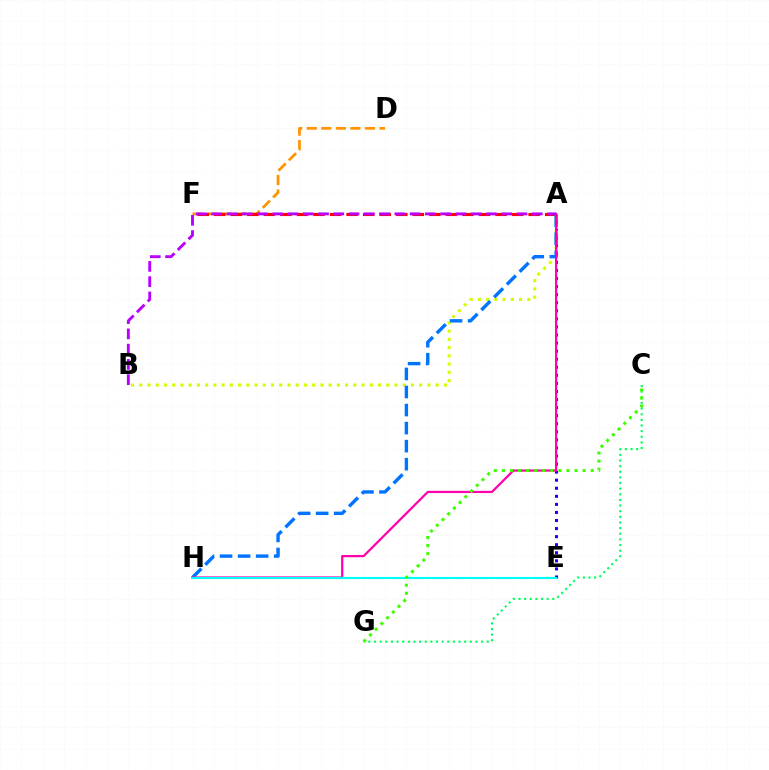{('C', 'G'): [{'color': '#00ff5c', 'line_style': 'dotted', 'thickness': 1.53}, {'color': '#3dff00', 'line_style': 'dotted', 'thickness': 2.19}], ('A', 'E'): [{'color': '#2500ff', 'line_style': 'dotted', 'thickness': 2.19}], ('D', 'F'): [{'color': '#ff9400', 'line_style': 'dashed', 'thickness': 1.98}], ('A', 'F'): [{'color': '#ff0000', 'line_style': 'dashed', 'thickness': 2.25}], ('A', 'B'): [{'color': '#d1ff00', 'line_style': 'dotted', 'thickness': 2.24}, {'color': '#b900ff', 'line_style': 'dashed', 'thickness': 2.07}], ('A', 'H'): [{'color': '#0074ff', 'line_style': 'dashed', 'thickness': 2.45}, {'color': '#ff00ac', 'line_style': 'solid', 'thickness': 1.6}], ('E', 'H'): [{'color': '#00fff6', 'line_style': 'solid', 'thickness': 1.57}]}